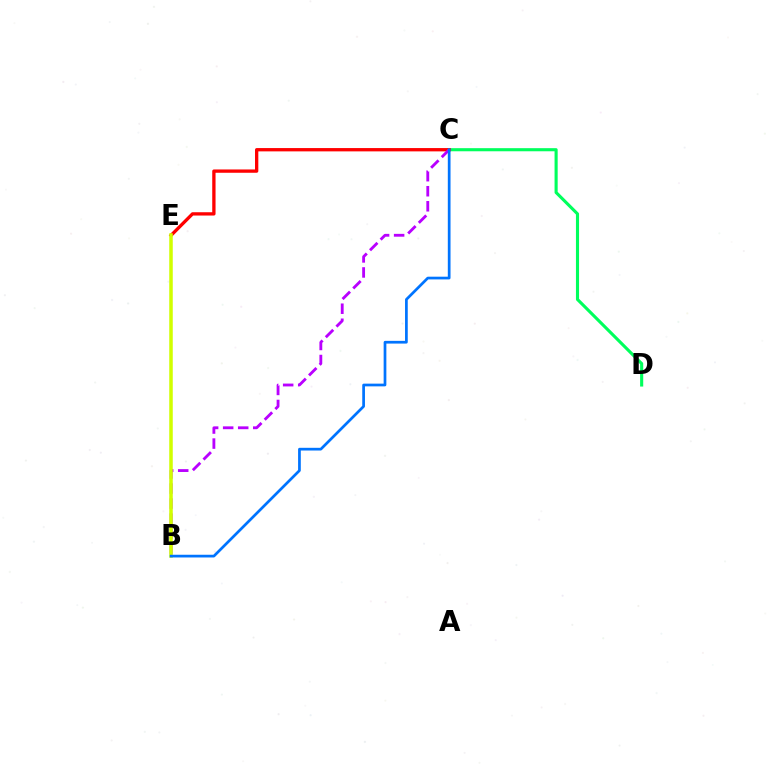{('C', 'D'): [{'color': '#00ff5c', 'line_style': 'solid', 'thickness': 2.24}], ('C', 'E'): [{'color': '#ff0000', 'line_style': 'solid', 'thickness': 2.38}], ('B', 'C'): [{'color': '#b900ff', 'line_style': 'dashed', 'thickness': 2.04}, {'color': '#0074ff', 'line_style': 'solid', 'thickness': 1.96}], ('B', 'E'): [{'color': '#d1ff00', 'line_style': 'solid', 'thickness': 2.54}]}